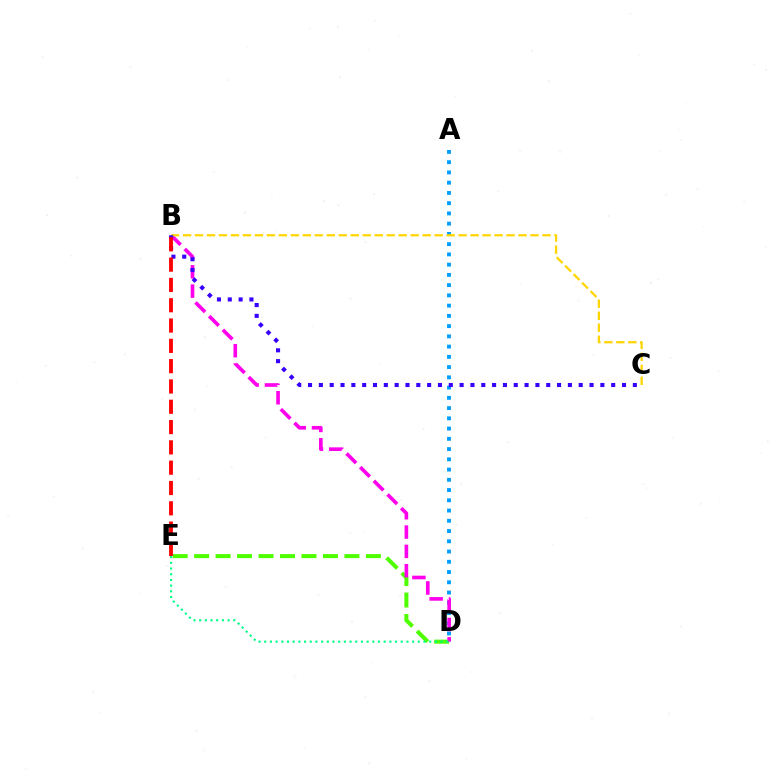{('A', 'D'): [{'color': '#009eff', 'line_style': 'dotted', 'thickness': 2.78}], ('D', 'E'): [{'color': '#4fff00', 'line_style': 'dashed', 'thickness': 2.92}, {'color': '#00ff86', 'line_style': 'dotted', 'thickness': 1.55}], ('B', 'D'): [{'color': '#ff00ed', 'line_style': 'dashed', 'thickness': 2.62}], ('B', 'C'): [{'color': '#ffd500', 'line_style': 'dashed', 'thickness': 1.63}, {'color': '#3700ff', 'line_style': 'dotted', 'thickness': 2.94}], ('B', 'E'): [{'color': '#ff0000', 'line_style': 'dashed', 'thickness': 2.76}]}